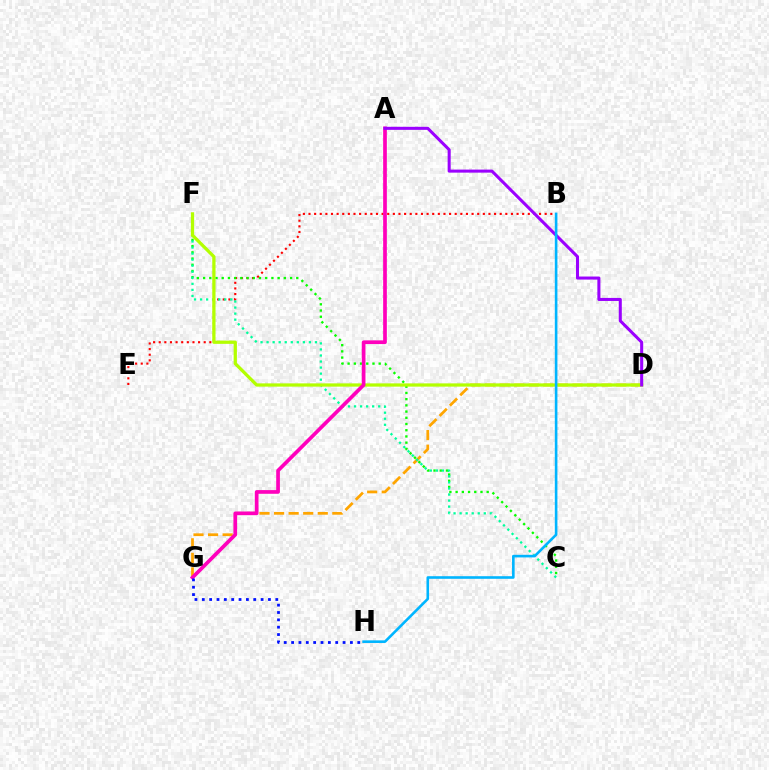{('D', 'G'): [{'color': '#ffa500', 'line_style': 'dashed', 'thickness': 1.98}], ('B', 'E'): [{'color': '#ff0000', 'line_style': 'dotted', 'thickness': 1.53}], ('C', 'F'): [{'color': '#08ff00', 'line_style': 'dotted', 'thickness': 1.69}, {'color': '#00ff9d', 'line_style': 'dotted', 'thickness': 1.64}], ('D', 'F'): [{'color': '#b3ff00', 'line_style': 'solid', 'thickness': 2.35}], ('A', 'G'): [{'color': '#ff00bd', 'line_style': 'solid', 'thickness': 2.66}], ('A', 'D'): [{'color': '#9b00ff', 'line_style': 'solid', 'thickness': 2.19}], ('G', 'H'): [{'color': '#0010ff', 'line_style': 'dotted', 'thickness': 2.0}], ('B', 'H'): [{'color': '#00b5ff', 'line_style': 'solid', 'thickness': 1.88}]}